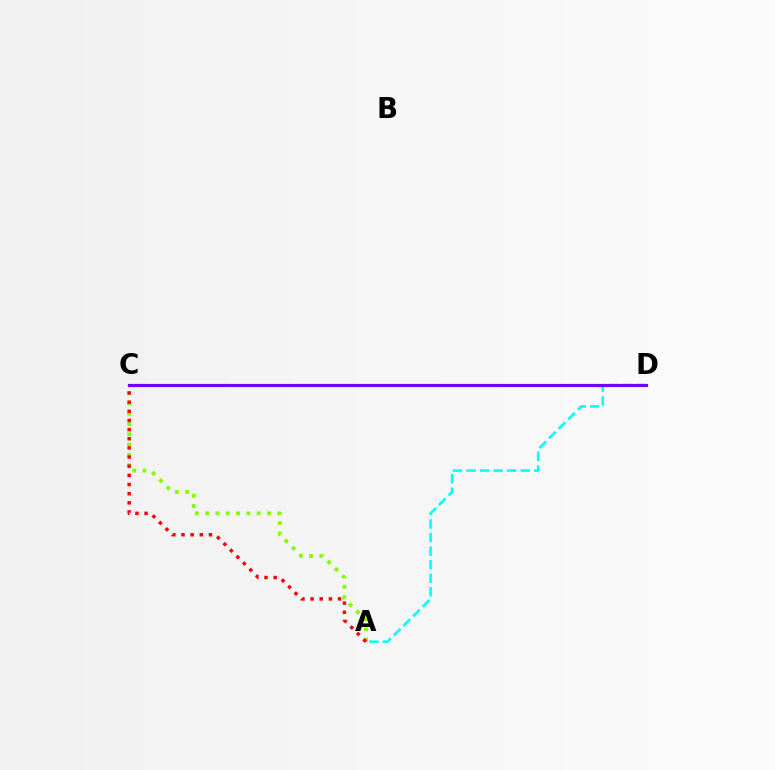{('A', 'C'): [{'color': '#84ff00', 'line_style': 'dotted', 'thickness': 2.8}, {'color': '#ff0000', 'line_style': 'dotted', 'thickness': 2.49}], ('A', 'D'): [{'color': '#00fff6', 'line_style': 'dashed', 'thickness': 1.84}], ('C', 'D'): [{'color': '#7200ff', 'line_style': 'solid', 'thickness': 2.26}]}